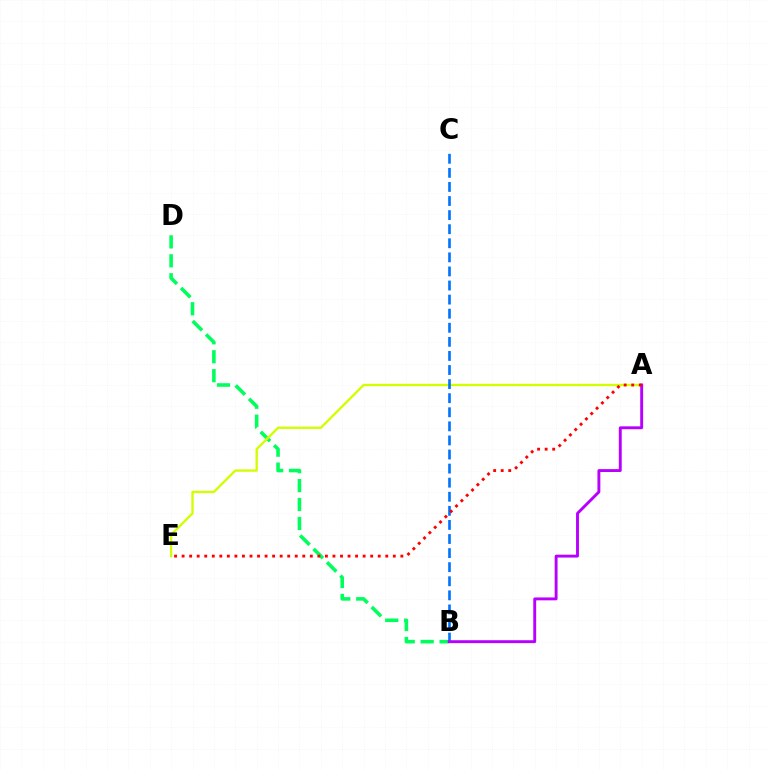{('B', 'D'): [{'color': '#00ff5c', 'line_style': 'dashed', 'thickness': 2.57}], ('A', 'E'): [{'color': '#d1ff00', 'line_style': 'solid', 'thickness': 1.69}, {'color': '#ff0000', 'line_style': 'dotted', 'thickness': 2.05}], ('B', 'C'): [{'color': '#0074ff', 'line_style': 'dashed', 'thickness': 1.91}], ('A', 'B'): [{'color': '#b900ff', 'line_style': 'solid', 'thickness': 2.09}]}